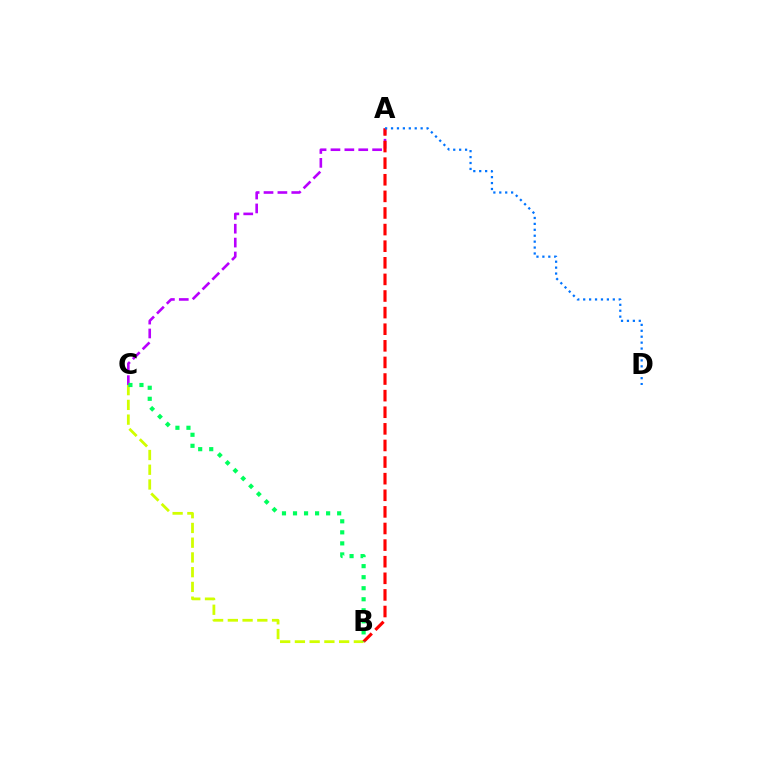{('A', 'C'): [{'color': '#b900ff', 'line_style': 'dashed', 'thickness': 1.89}], ('B', 'C'): [{'color': '#d1ff00', 'line_style': 'dashed', 'thickness': 2.0}, {'color': '#00ff5c', 'line_style': 'dotted', 'thickness': 3.0}], ('A', 'B'): [{'color': '#ff0000', 'line_style': 'dashed', 'thickness': 2.26}], ('A', 'D'): [{'color': '#0074ff', 'line_style': 'dotted', 'thickness': 1.61}]}